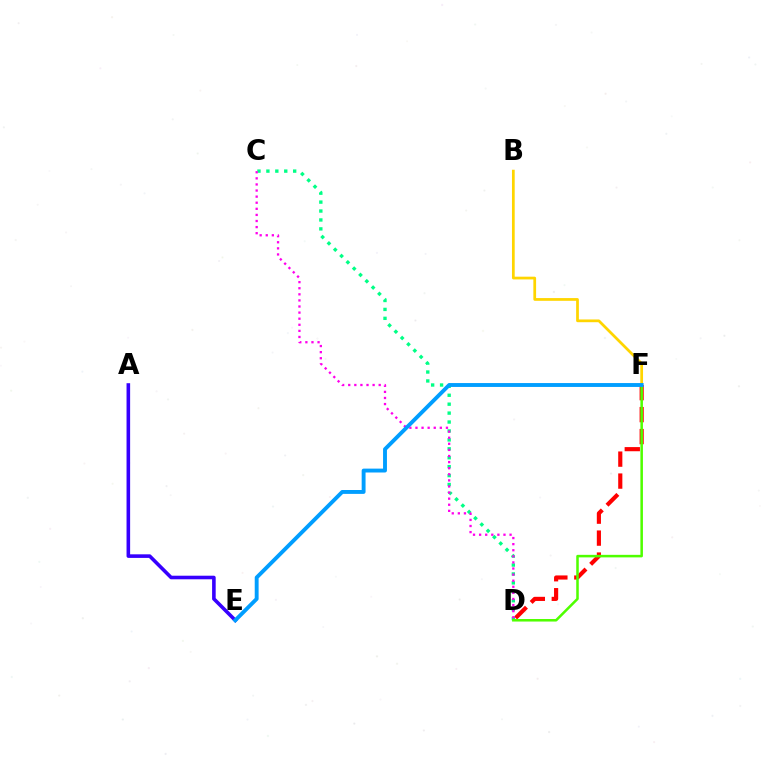{('D', 'F'): [{'color': '#ff0000', 'line_style': 'dashed', 'thickness': 2.98}, {'color': '#4fff00', 'line_style': 'solid', 'thickness': 1.82}], ('A', 'E'): [{'color': '#3700ff', 'line_style': 'solid', 'thickness': 2.58}], ('C', 'D'): [{'color': '#00ff86', 'line_style': 'dotted', 'thickness': 2.43}, {'color': '#ff00ed', 'line_style': 'dotted', 'thickness': 1.66}], ('B', 'F'): [{'color': '#ffd500', 'line_style': 'solid', 'thickness': 1.97}], ('E', 'F'): [{'color': '#009eff', 'line_style': 'solid', 'thickness': 2.8}]}